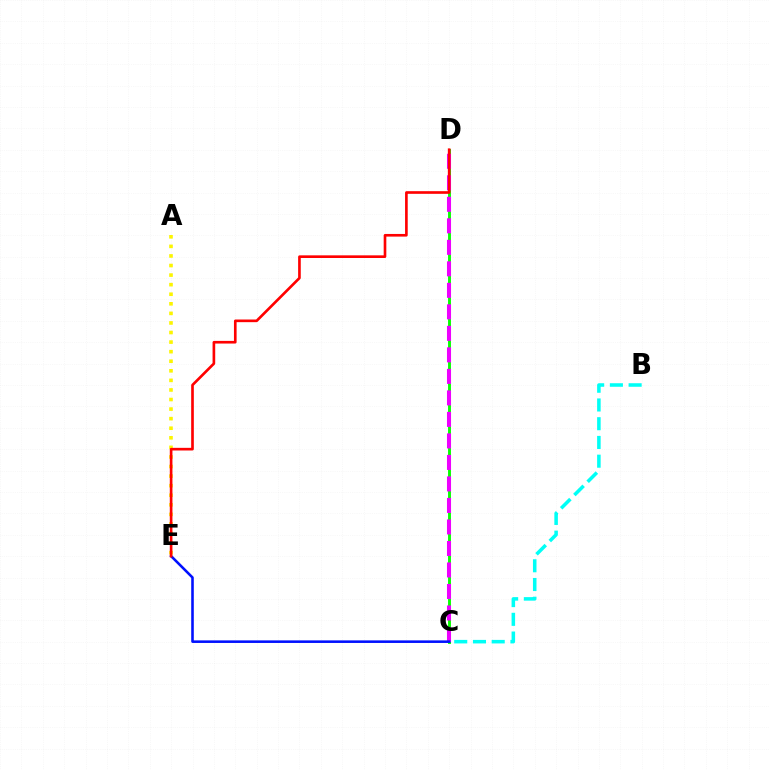{('C', 'D'): [{'color': '#08ff00', 'line_style': 'solid', 'thickness': 2.09}, {'color': '#ee00ff', 'line_style': 'dashed', 'thickness': 2.92}], ('C', 'E'): [{'color': '#0010ff', 'line_style': 'solid', 'thickness': 1.86}], ('A', 'E'): [{'color': '#fcf500', 'line_style': 'dotted', 'thickness': 2.6}], ('D', 'E'): [{'color': '#ff0000', 'line_style': 'solid', 'thickness': 1.91}], ('B', 'C'): [{'color': '#00fff6', 'line_style': 'dashed', 'thickness': 2.55}]}